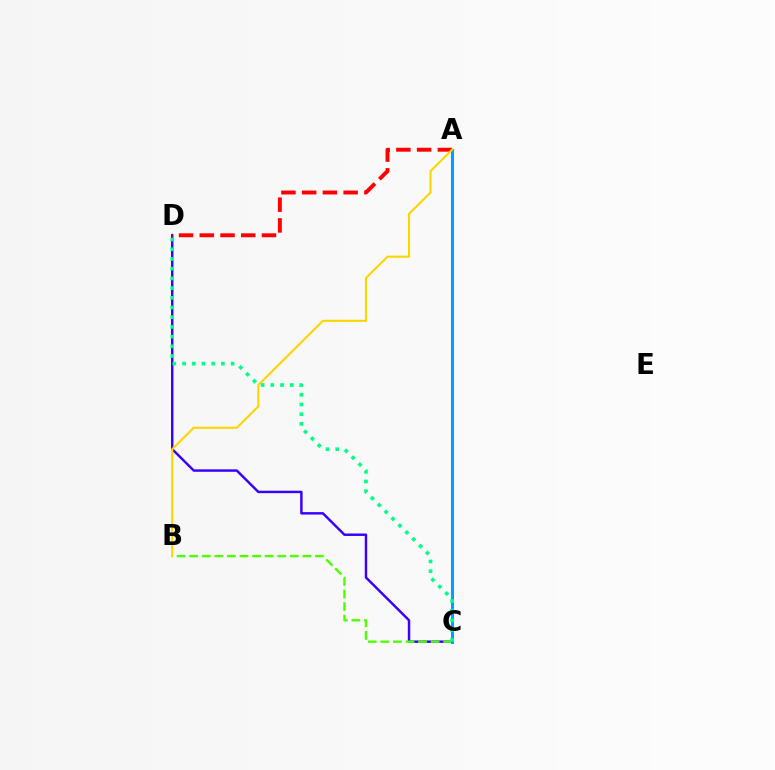{('C', 'D'): [{'color': '#3700ff', 'line_style': 'solid', 'thickness': 1.76}, {'color': '#00ff86', 'line_style': 'dotted', 'thickness': 2.64}], ('B', 'C'): [{'color': '#4fff00', 'line_style': 'dashed', 'thickness': 1.71}], ('A', 'C'): [{'color': '#ff00ed', 'line_style': 'solid', 'thickness': 1.84}, {'color': '#009eff', 'line_style': 'solid', 'thickness': 2.2}], ('A', 'D'): [{'color': '#ff0000', 'line_style': 'dashed', 'thickness': 2.82}], ('A', 'B'): [{'color': '#ffd500', 'line_style': 'solid', 'thickness': 1.51}]}